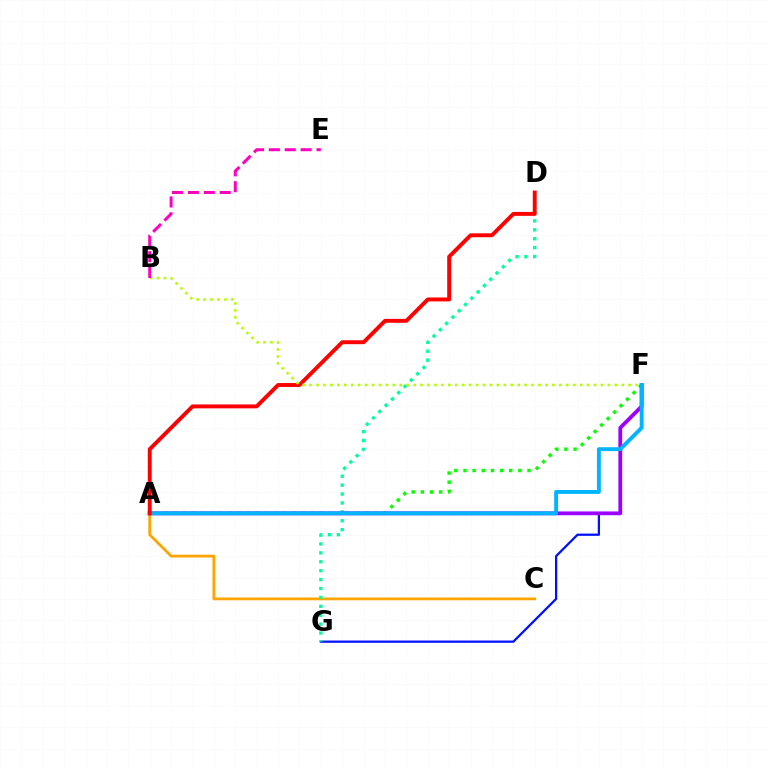{('F', 'G'): [{'color': '#0010ff', 'line_style': 'solid', 'thickness': 1.62}], ('A', 'F'): [{'color': '#08ff00', 'line_style': 'dotted', 'thickness': 2.49}, {'color': '#9b00ff', 'line_style': 'solid', 'thickness': 2.74}, {'color': '#00b5ff', 'line_style': 'solid', 'thickness': 2.79}], ('A', 'C'): [{'color': '#ffa500', 'line_style': 'solid', 'thickness': 2.01}], ('D', 'G'): [{'color': '#00ff9d', 'line_style': 'dotted', 'thickness': 2.42}], ('A', 'D'): [{'color': '#ff0000', 'line_style': 'solid', 'thickness': 2.81}], ('B', 'F'): [{'color': '#b3ff00', 'line_style': 'dotted', 'thickness': 1.88}], ('B', 'E'): [{'color': '#ff00bd', 'line_style': 'dashed', 'thickness': 2.16}]}